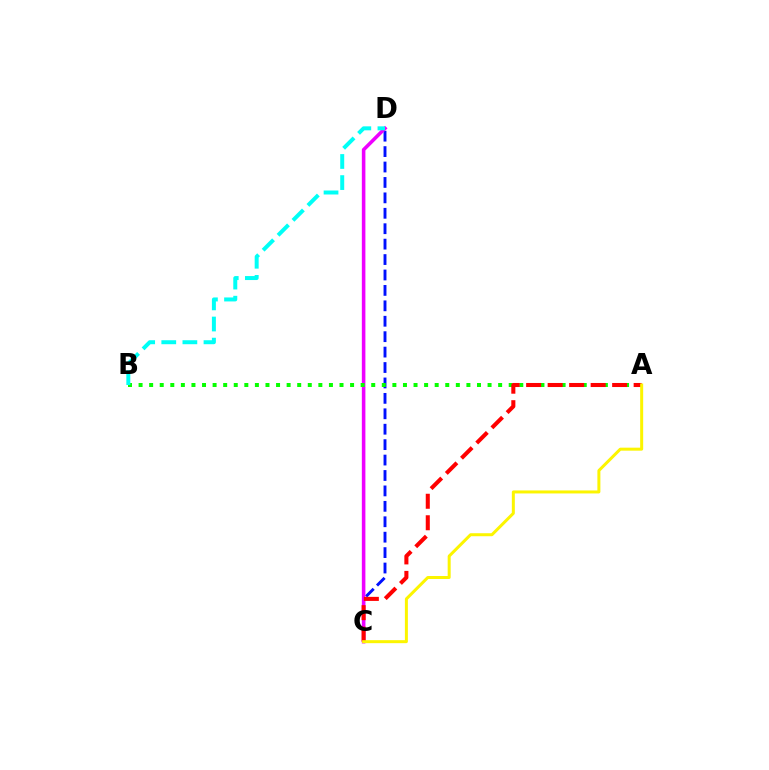{('C', 'D'): [{'color': '#0010ff', 'line_style': 'dashed', 'thickness': 2.1}, {'color': '#ee00ff', 'line_style': 'solid', 'thickness': 2.56}], ('A', 'B'): [{'color': '#08ff00', 'line_style': 'dotted', 'thickness': 2.87}], ('A', 'C'): [{'color': '#ff0000', 'line_style': 'dashed', 'thickness': 2.92}, {'color': '#fcf500', 'line_style': 'solid', 'thickness': 2.16}], ('B', 'D'): [{'color': '#00fff6', 'line_style': 'dashed', 'thickness': 2.87}]}